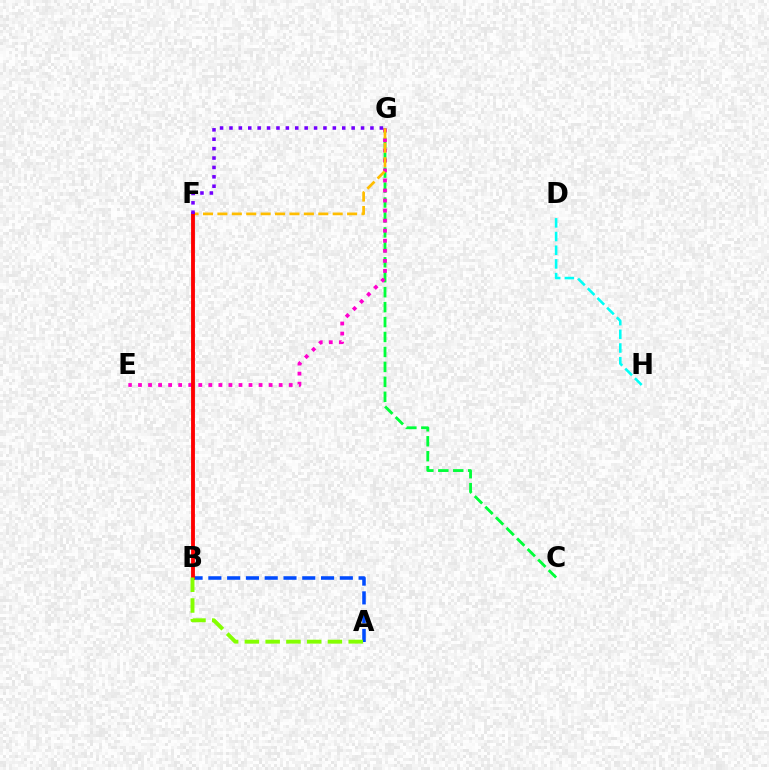{('A', 'B'): [{'color': '#004bff', 'line_style': 'dashed', 'thickness': 2.55}, {'color': '#84ff00', 'line_style': 'dashed', 'thickness': 2.82}], ('C', 'G'): [{'color': '#00ff39', 'line_style': 'dashed', 'thickness': 2.03}], ('E', 'G'): [{'color': '#ff00cf', 'line_style': 'dotted', 'thickness': 2.73}], ('F', 'G'): [{'color': '#ffbd00', 'line_style': 'dashed', 'thickness': 1.96}, {'color': '#7200ff', 'line_style': 'dotted', 'thickness': 2.55}], ('D', 'H'): [{'color': '#00fff6', 'line_style': 'dashed', 'thickness': 1.86}], ('B', 'F'): [{'color': '#ff0000', 'line_style': 'solid', 'thickness': 2.77}]}